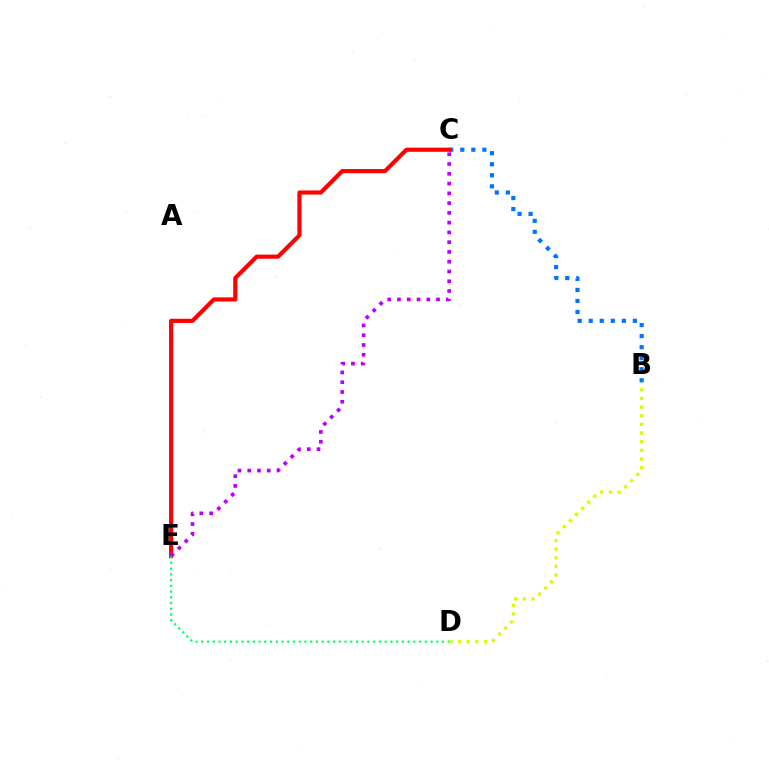{('B', 'C'): [{'color': '#0074ff', 'line_style': 'dotted', 'thickness': 3.0}], ('C', 'E'): [{'color': '#ff0000', 'line_style': 'solid', 'thickness': 2.98}, {'color': '#b900ff', 'line_style': 'dotted', 'thickness': 2.65}], ('D', 'E'): [{'color': '#00ff5c', 'line_style': 'dotted', 'thickness': 1.56}], ('B', 'D'): [{'color': '#d1ff00', 'line_style': 'dotted', 'thickness': 2.35}]}